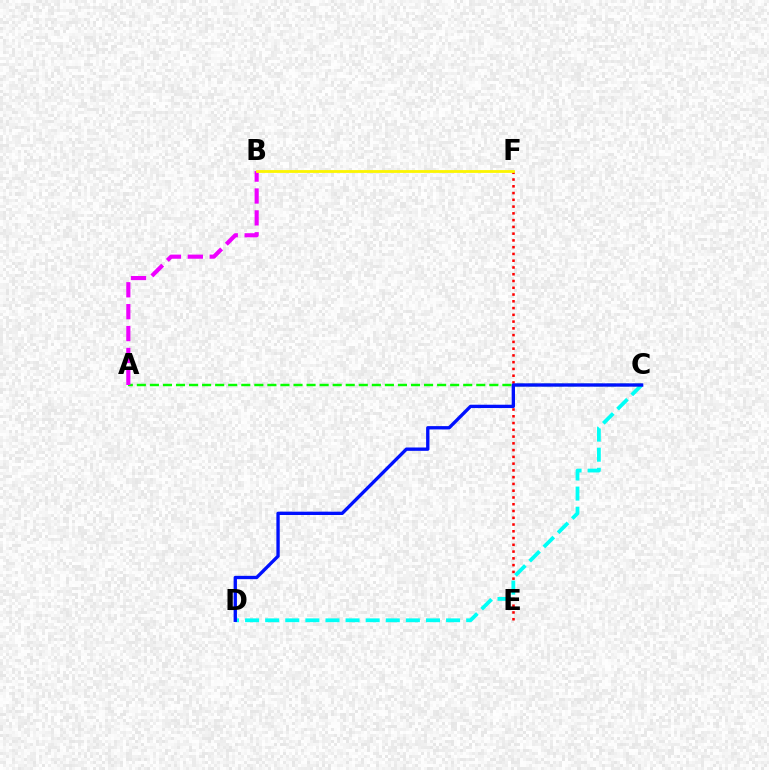{('E', 'F'): [{'color': '#ff0000', 'line_style': 'dotted', 'thickness': 1.84}], ('C', 'D'): [{'color': '#00fff6', 'line_style': 'dashed', 'thickness': 2.73}, {'color': '#0010ff', 'line_style': 'solid', 'thickness': 2.4}], ('A', 'C'): [{'color': '#08ff00', 'line_style': 'dashed', 'thickness': 1.77}], ('A', 'B'): [{'color': '#ee00ff', 'line_style': 'dashed', 'thickness': 2.97}], ('B', 'F'): [{'color': '#fcf500', 'line_style': 'solid', 'thickness': 2.02}]}